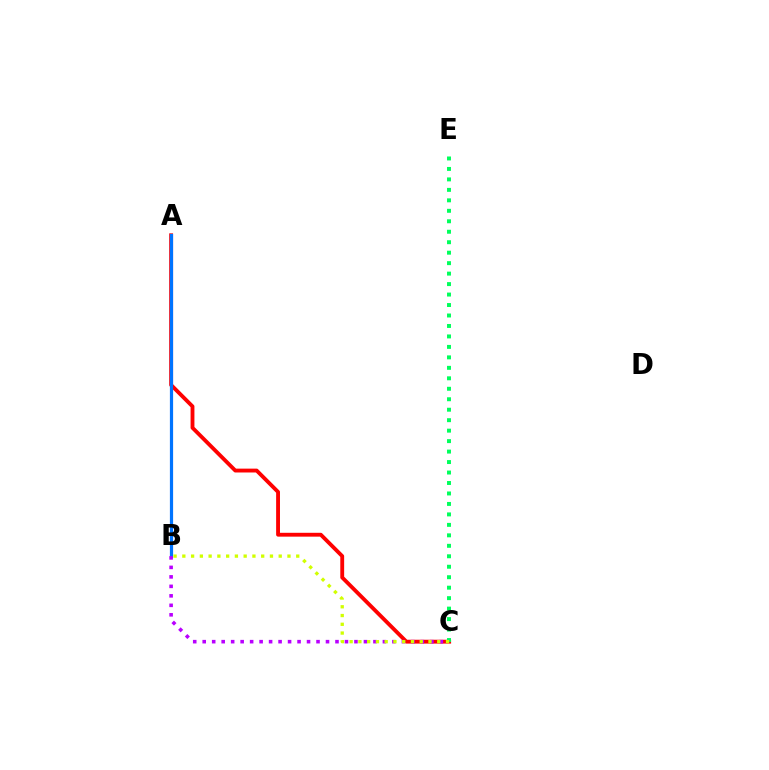{('A', 'C'): [{'color': '#ff0000', 'line_style': 'solid', 'thickness': 2.77}], ('C', 'E'): [{'color': '#00ff5c', 'line_style': 'dotted', 'thickness': 2.84}], ('A', 'B'): [{'color': '#0074ff', 'line_style': 'solid', 'thickness': 2.31}], ('B', 'C'): [{'color': '#b900ff', 'line_style': 'dotted', 'thickness': 2.58}, {'color': '#d1ff00', 'line_style': 'dotted', 'thickness': 2.38}]}